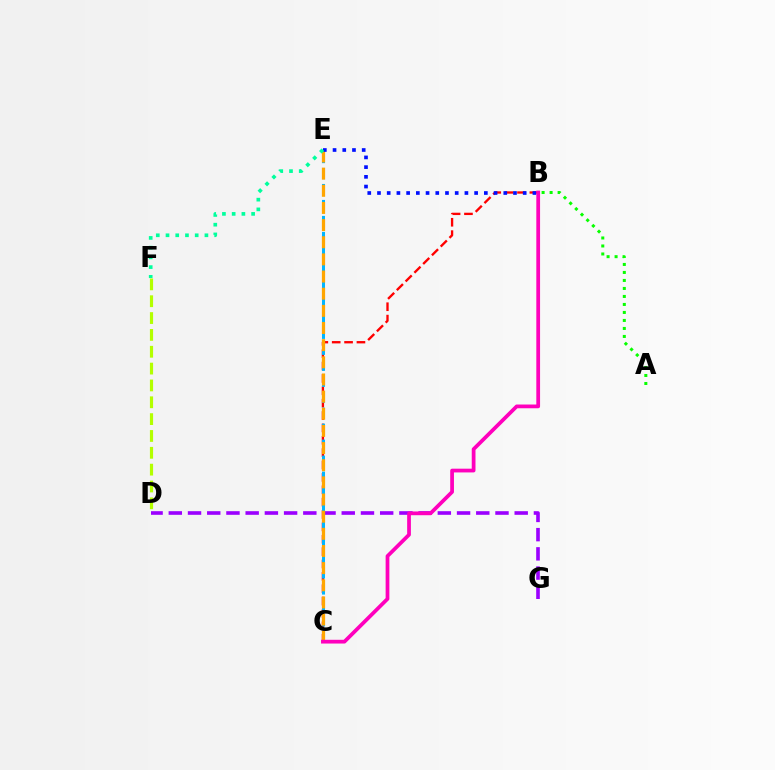{('B', 'C'): [{'color': '#ff0000', 'line_style': 'dashed', 'thickness': 1.68}, {'color': '#ff00bd', 'line_style': 'solid', 'thickness': 2.7}], ('D', 'G'): [{'color': '#9b00ff', 'line_style': 'dashed', 'thickness': 2.61}], ('C', 'E'): [{'color': '#00b5ff', 'line_style': 'dashed', 'thickness': 2.17}, {'color': '#ffa500', 'line_style': 'dashed', 'thickness': 2.33}], ('D', 'F'): [{'color': '#b3ff00', 'line_style': 'dashed', 'thickness': 2.29}], ('A', 'B'): [{'color': '#08ff00', 'line_style': 'dotted', 'thickness': 2.17}], ('B', 'E'): [{'color': '#0010ff', 'line_style': 'dotted', 'thickness': 2.64}], ('E', 'F'): [{'color': '#00ff9d', 'line_style': 'dotted', 'thickness': 2.64}]}